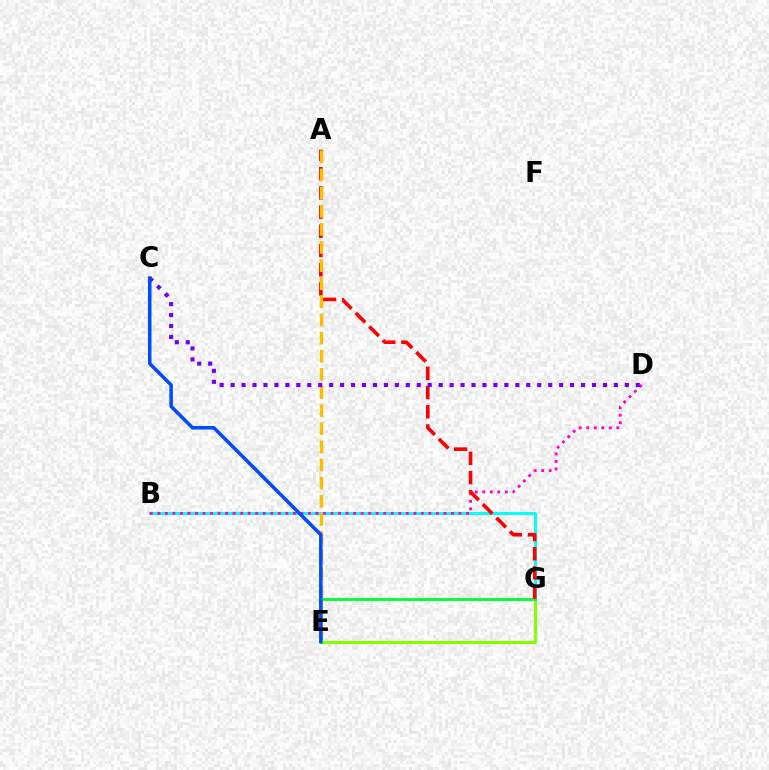{('B', 'G'): [{'color': '#00fff6', 'line_style': 'solid', 'thickness': 2.11}], ('E', 'G'): [{'color': '#84ff00', 'line_style': 'solid', 'thickness': 2.19}, {'color': '#00ff39', 'line_style': 'solid', 'thickness': 2.07}], ('B', 'D'): [{'color': '#ff00cf', 'line_style': 'dotted', 'thickness': 2.05}], ('A', 'G'): [{'color': '#ff0000', 'line_style': 'dashed', 'thickness': 2.61}], ('A', 'E'): [{'color': '#ffbd00', 'line_style': 'dashed', 'thickness': 2.46}], ('C', 'D'): [{'color': '#7200ff', 'line_style': 'dotted', 'thickness': 2.98}], ('C', 'E'): [{'color': '#004bff', 'line_style': 'solid', 'thickness': 2.53}]}